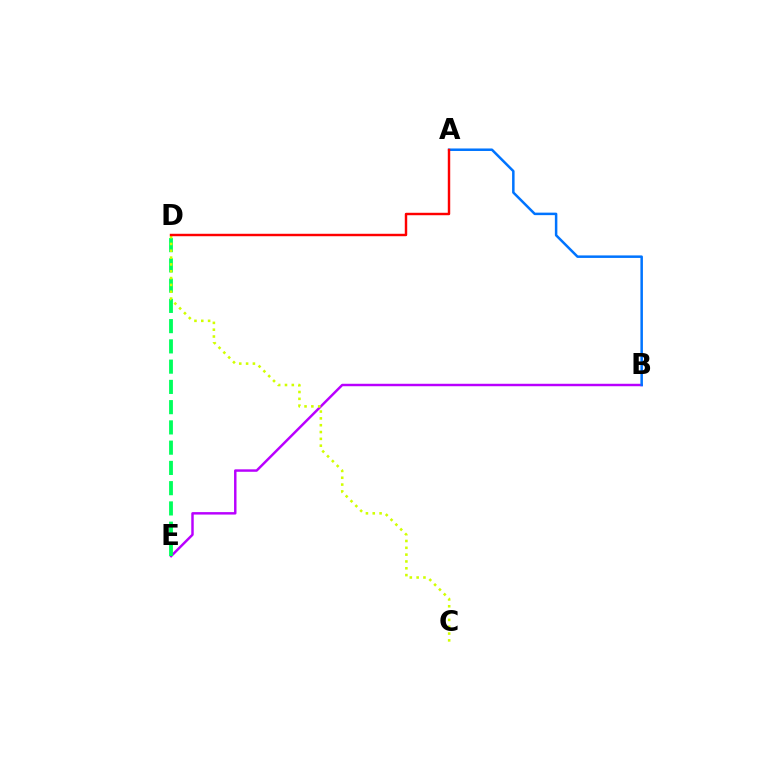{('B', 'E'): [{'color': '#b900ff', 'line_style': 'solid', 'thickness': 1.77}], ('D', 'E'): [{'color': '#00ff5c', 'line_style': 'dashed', 'thickness': 2.75}], ('C', 'D'): [{'color': '#d1ff00', 'line_style': 'dotted', 'thickness': 1.85}], ('A', 'B'): [{'color': '#0074ff', 'line_style': 'solid', 'thickness': 1.8}], ('A', 'D'): [{'color': '#ff0000', 'line_style': 'solid', 'thickness': 1.76}]}